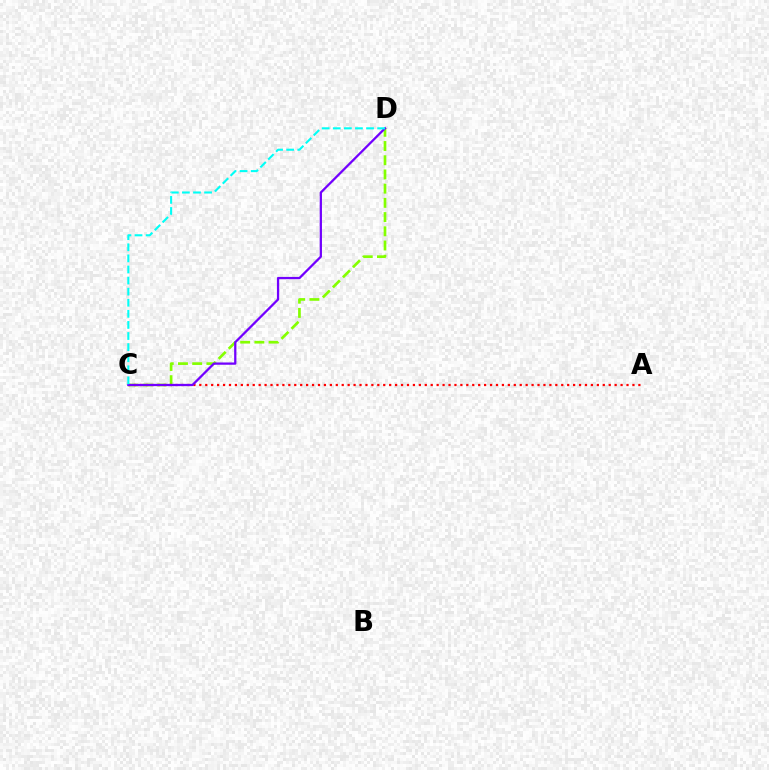{('C', 'D'): [{'color': '#84ff00', 'line_style': 'dashed', 'thickness': 1.93}, {'color': '#7200ff', 'line_style': 'solid', 'thickness': 1.63}, {'color': '#00fff6', 'line_style': 'dashed', 'thickness': 1.51}], ('A', 'C'): [{'color': '#ff0000', 'line_style': 'dotted', 'thickness': 1.61}]}